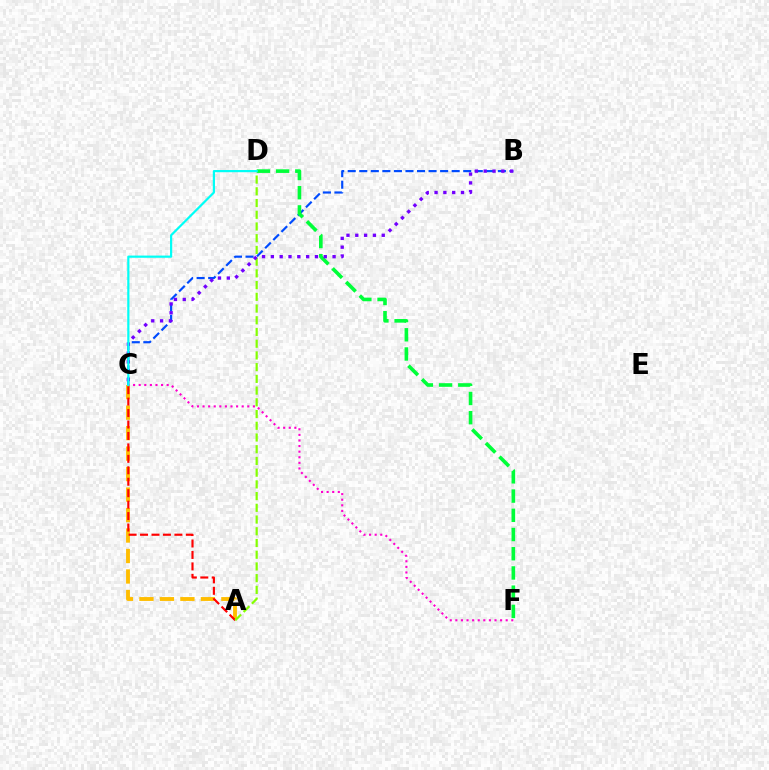{('A', 'C'): [{'color': '#ffbd00', 'line_style': 'dashed', 'thickness': 2.78}, {'color': '#ff0000', 'line_style': 'dashed', 'thickness': 1.56}], ('B', 'C'): [{'color': '#004bff', 'line_style': 'dashed', 'thickness': 1.57}, {'color': '#7200ff', 'line_style': 'dotted', 'thickness': 2.4}], ('A', 'D'): [{'color': '#84ff00', 'line_style': 'dashed', 'thickness': 1.59}], ('D', 'F'): [{'color': '#00ff39', 'line_style': 'dashed', 'thickness': 2.61}], ('C', 'F'): [{'color': '#ff00cf', 'line_style': 'dotted', 'thickness': 1.52}], ('C', 'D'): [{'color': '#00fff6', 'line_style': 'solid', 'thickness': 1.58}]}